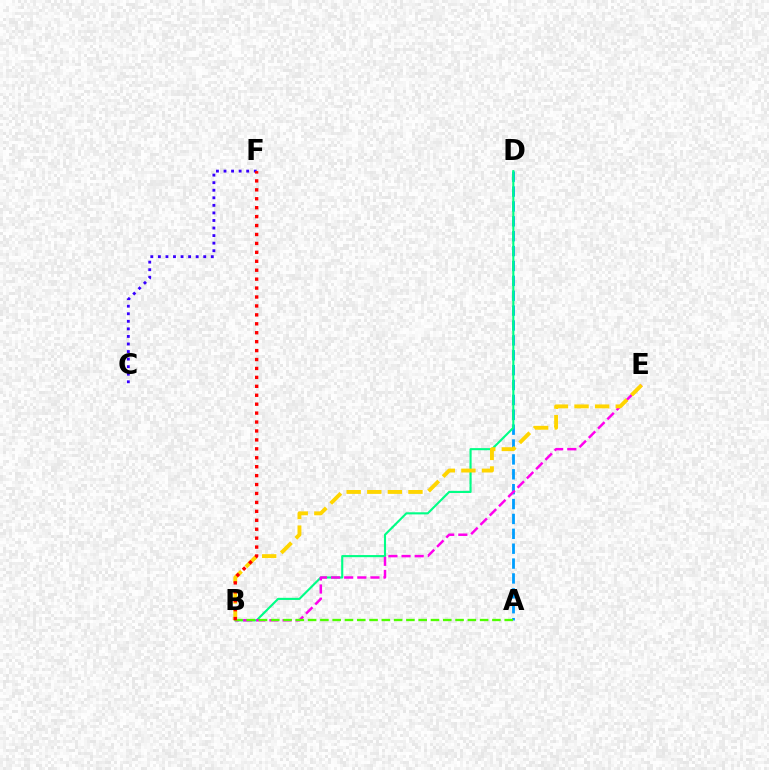{('A', 'D'): [{'color': '#009eff', 'line_style': 'dashed', 'thickness': 2.02}], ('B', 'D'): [{'color': '#00ff86', 'line_style': 'solid', 'thickness': 1.52}], ('B', 'E'): [{'color': '#ff00ed', 'line_style': 'dashed', 'thickness': 1.78}, {'color': '#ffd500', 'line_style': 'dashed', 'thickness': 2.8}], ('A', 'B'): [{'color': '#4fff00', 'line_style': 'dashed', 'thickness': 1.67}], ('C', 'F'): [{'color': '#3700ff', 'line_style': 'dotted', 'thickness': 2.05}], ('B', 'F'): [{'color': '#ff0000', 'line_style': 'dotted', 'thickness': 2.43}]}